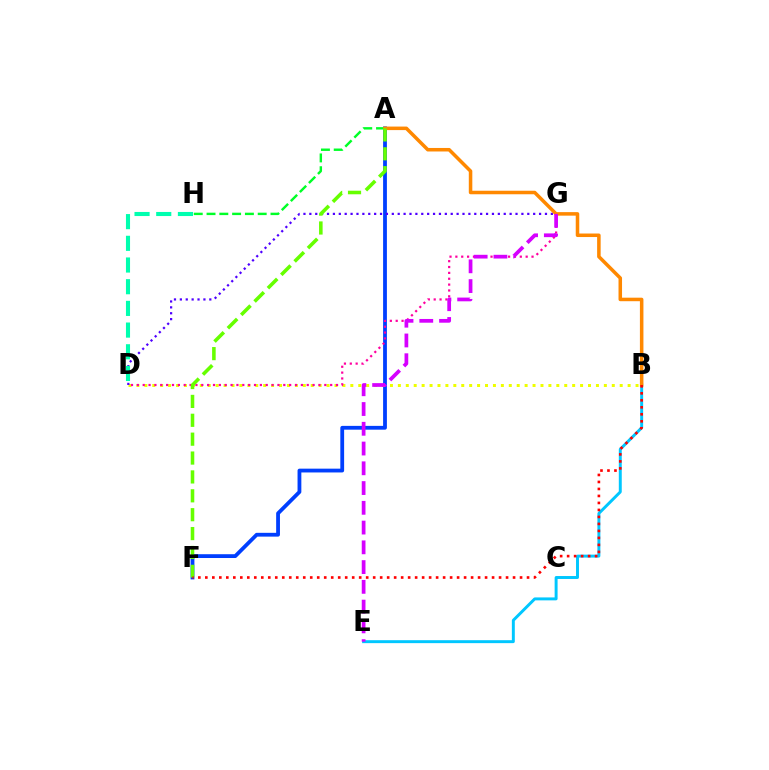{('A', 'F'): [{'color': '#003fff', 'line_style': 'solid', 'thickness': 2.74}, {'color': '#66ff00', 'line_style': 'dashed', 'thickness': 2.57}], ('B', 'D'): [{'color': '#eeff00', 'line_style': 'dotted', 'thickness': 2.15}], ('B', 'E'): [{'color': '#00c7ff', 'line_style': 'solid', 'thickness': 2.12}], ('D', 'G'): [{'color': '#4f00ff', 'line_style': 'dotted', 'thickness': 1.6}, {'color': '#ff00a0', 'line_style': 'dotted', 'thickness': 1.59}], ('A', 'H'): [{'color': '#00ff27', 'line_style': 'dashed', 'thickness': 1.74}], ('A', 'B'): [{'color': '#ff8800', 'line_style': 'solid', 'thickness': 2.54}], ('B', 'F'): [{'color': '#ff0000', 'line_style': 'dotted', 'thickness': 1.9}], ('D', 'H'): [{'color': '#00ffaf', 'line_style': 'dashed', 'thickness': 2.95}], ('E', 'G'): [{'color': '#d600ff', 'line_style': 'dashed', 'thickness': 2.68}]}